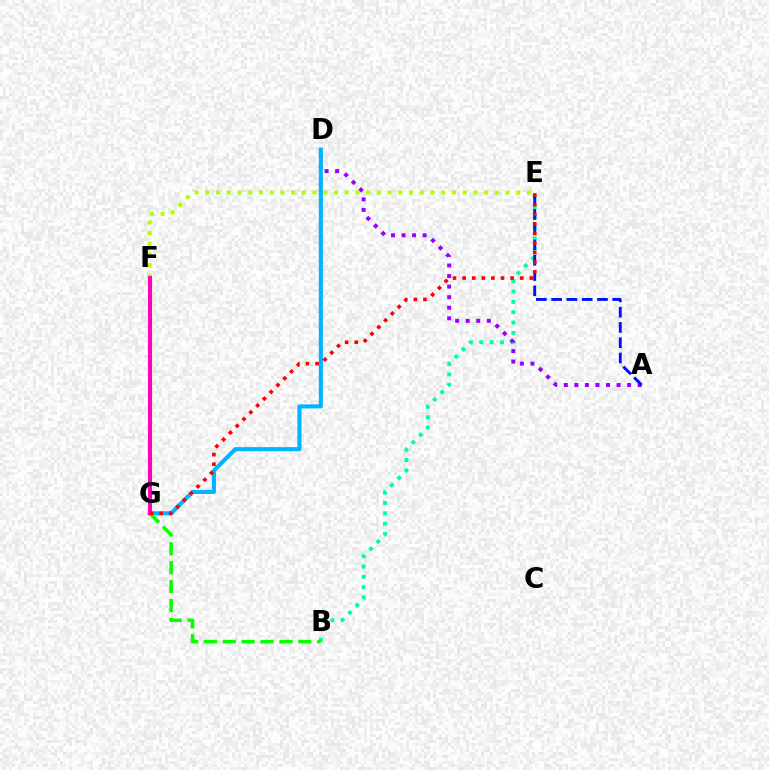{('B', 'E'): [{'color': '#00ff9d', 'line_style': 'dotted', 'thickness': 2.81}], ('A', 'D'): [{'color': '#9b00ff', 'line_style': 'dotted', 'thickness': 2.87}], ('A', 'E'): [{'color': '#0010ff', 'line_style': 'dashed', 'thickness': 2.07}], ('D', 'G'): [{'color': '#00b5ff', 'line_style': 'solid', 'thickness': 2.94}], ('F', 'G'): [{'color': '#ffa500', 'line_style': 'solid', 'thickness': 2.11}, {'color': '#ff00bd', 'line_style': 'solid', 'thickness': 2.93}], ('B', 'G'): [{'color': '#08ff00', 'line_style': 'dashed', 'thickness': 2.56}], ('E', 'F'): [{'color': '#b3ff00', 'line_style': 'dotted', 'thickness': 2.91}], ('E', 'G'): [{'color': '#ff0000', 'line_style': 'dotted', 'thickness': 2.61}]}